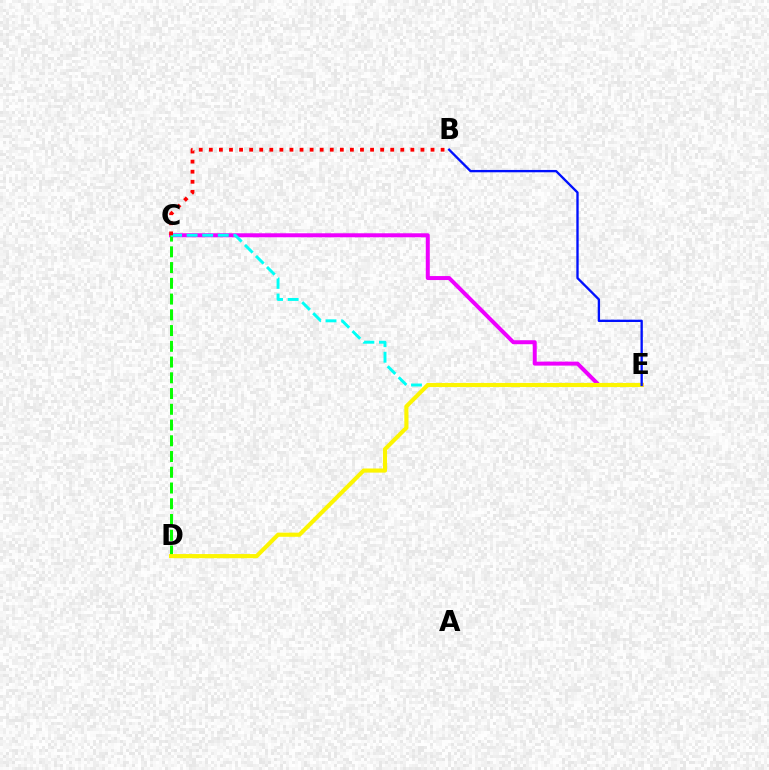{('C', 'E'): [{'color': '#ee00ff', 'line_style': 'solid', 'thickness': 2.87}, {'color': '#00fff6', 'line_style': 'dashed', 'thickness': 2.12}], ('C', 'D'): [{'color': '#08ff00', 'line_style': 'dashed', 'thickness': 2.14}], ('D', 'E'): [{'color': '#fcf500', 'line_style': 'solid', 'thickness': 2.97}], ('B', 'E'): [{'color': '#0010ff', 'line_style': 'solid', 'thickness': 1.68}], ('B', 'C'): [{'color': '#ff0000', 'line_style': 'dotted', 'thickness': 2.74}]}